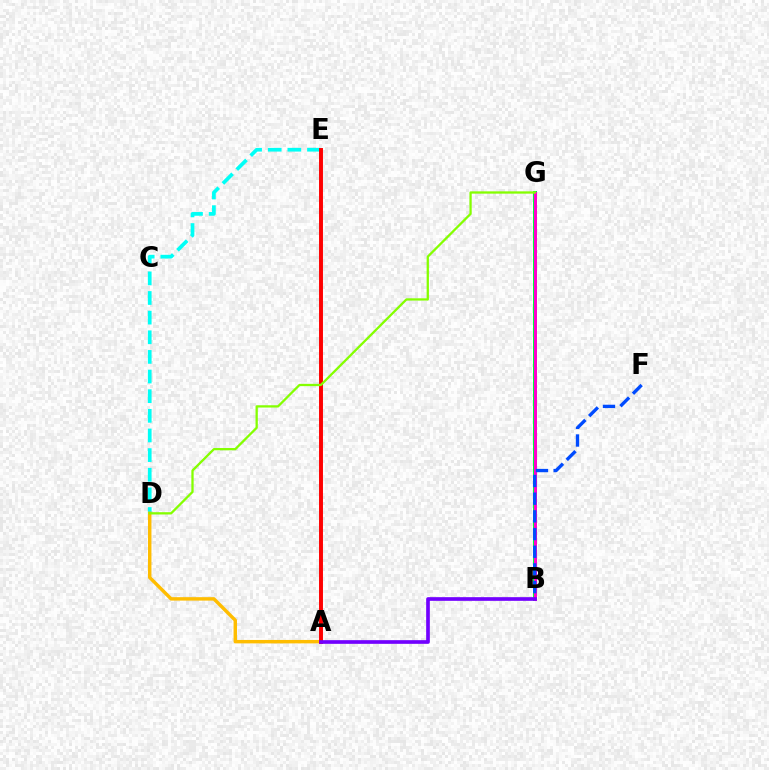{('B', 'G'): [{'color': '#00ff39', 'line_style': 'solid', 'thickness': 2.88}, {'color': '#ff00cf', 'line_style': 'solid', 'thickness': 2.15}], ('D', 'E'): [{'color': '#00fff6', 'line_style': 'dashed', 'thickness': 2.67}], ('A', 'D'): [{'color': '#ffbd00', 'line_style': 'solid', 'thickness': 2.47}], ('A', 'E'): [{'color': '#ff0000', 'line_style': 'solid', 'thickness': 2.83}], ('D', 'G'): [{'color': '#84ff00', 'line_style': 'solid', 'thickness': 1.65}], ('B', 'F'): [{'color': '#004bff', 'line_style': 'dashed', 'thickness': 2.4}], ('A', 'B'): [{'color': '#7200ff', 'line_style': 'solid', 'thickness': 2.64}]}